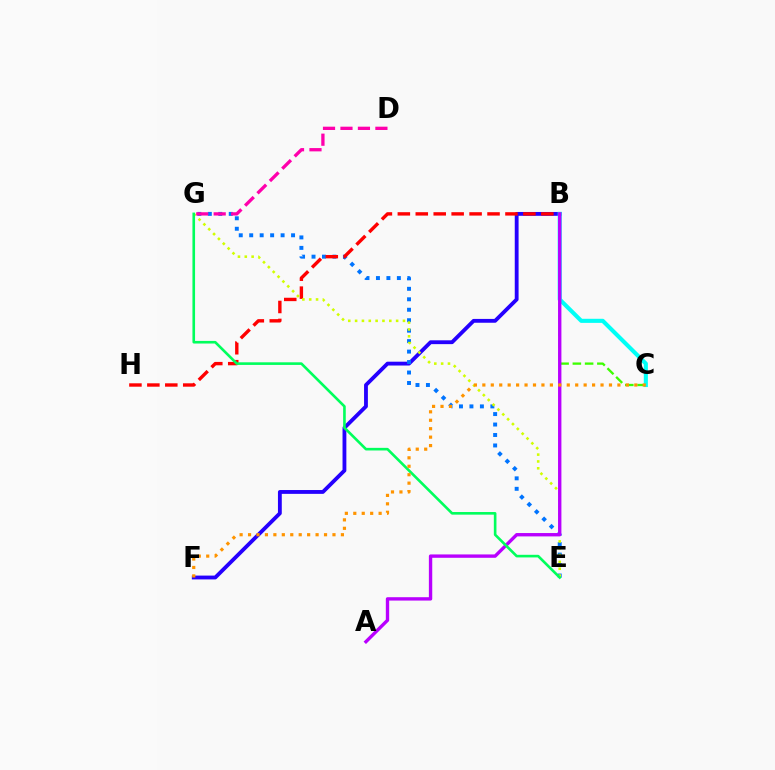{('B', 'F'): [{'color': '#2500ff', 'line_style': 'solid', 'thickness': 2.76}], ('E', 'G'): [{'color': '#0074ff', 'line_style': 'dotted', 'thickness': 2.84}, {'color': '#d1ff00', 'line_style': 'dotted', 'thickness': 1.86}, {'color': '#00ff5c', 'line_style': 'solid', 'thickness': 1.89}], ('B', 'H'): [{'color': '#ff0000', 'line_style': 'dashed', 'thickness': 2.44}], ('B', 'C'): [{'color': '#3dff00', 'line_style': 'dashed', 'thickness': 1.66}, {'color': '#00fff6', 'line_style': 'solid', 'thickness': 2.94}], ('D', 'G'): [{'color': '#ff00ac', 'line_style': 'dashed', 'thickness': 2.37}], ('A', 'B'): [{'color': '#b900ff', 'line_style': 'solid', 'thickness': 2.42}], ('C', 'F'): [{'color': '#ff9400', 'line_style': 'dotted', 'thickness': 2.29}]}